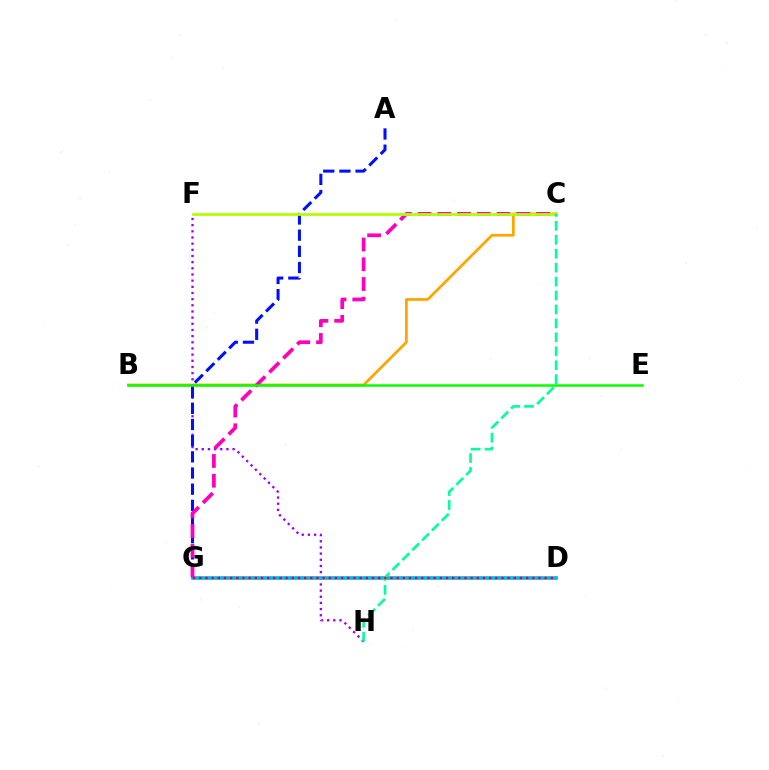{('B', 'C'): [{'color': '#ffa500', 'line_style': 'solid', 'thickness': 1.99}], ('F', 'H'): [{'color': '#9b00ff', 'line_style': 'dotted', 'thickness': 1.67}], ('D', 'G'): [{'color': '#00b5ff', 'line_style': 'solid', 'thickness': 2.63}, {'color': '#ff0000', 'line_style': 'dotted', 'thickness': 1.68}], ('A', 'G'): [{'color': '#0010ff', 'line_style': 'dashed', 'thickness': 2.2}], ('C', 'G'): [{'color': '#ff00bd', 'line_style': 'dashed', 'thickness': 2.68}], ('C', 'F'): [{'color': '#b3ff00', 'line_style': 'solid', 'thickness': 2.0}], ('C', 'H'): [{'color': '#00ff9d', 'line_style': 'dashed', 'thickness': 1.89}], ('B', 'E'): [{'color': '#08ff00', 'line_style': 'solid', 'thickness': 1.8}]}